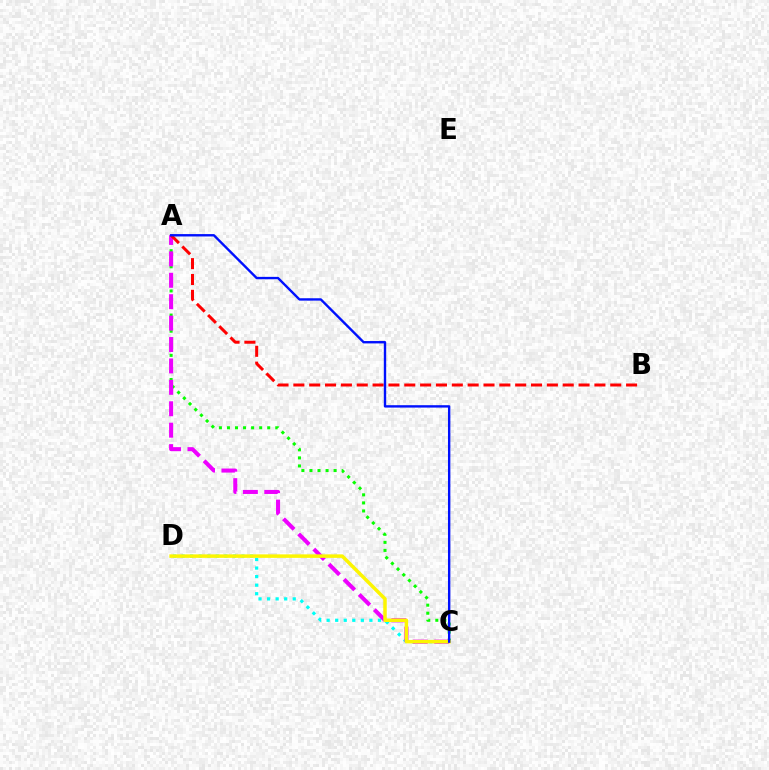{('C', 'D'): [{'color': '#00fff6', 'line_style': 'dotted', 'thickness': 2.32}, {'color': '#fcf500', 'line_style': 'solid', 'thickness': 2.51}], ('A', 'C'): [{'color': '#08ff00', 'line_style': 'dotted', 'thickness': 2.19}, {'color': '#ee00ff', 'line_style': 'dashed', 'thickness': 2.91}, {'color': '#0010ff', 'line_style': 'solid', 'thickness': 1.72}], ('A', 'B'): [{'color': '#ff0000', 'line_style': 'dashed', 'thickness': 2.15}]}